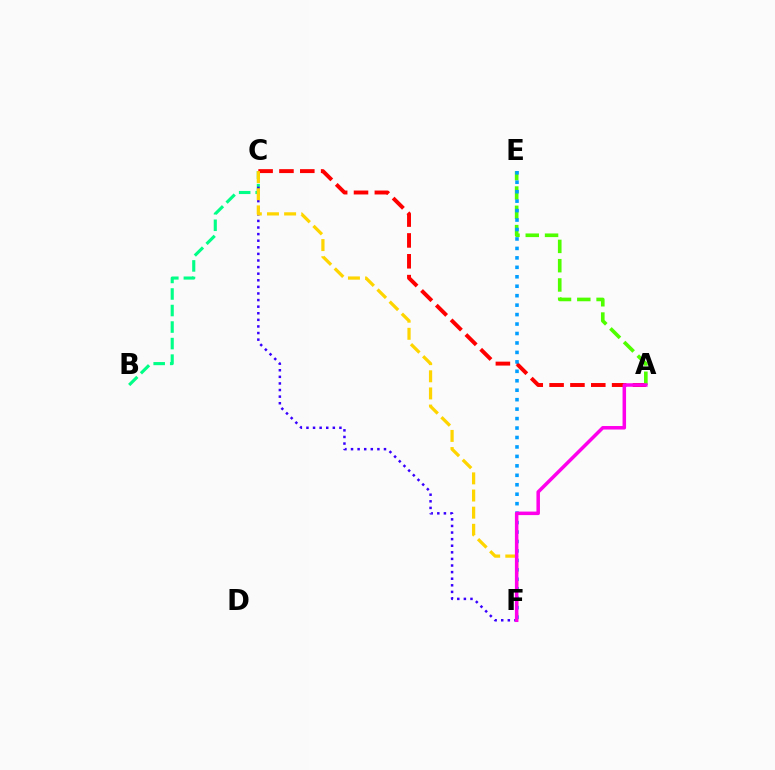{('B', 'C'): [{'color': '#00ff86', 'line_style': 'dashed', 'thickness': 2.25}], ('A', 'C'): [{'color': '#ff0000', 'line_style': 'dashed', 'thickness': 2.83}], ('C', 'F'): [{'color': '#3700ff', 'line_style': 'dotted', 'thickness': 1.79}, {'color': '#ffd500', 'line_style': 'dashed', 'thickness': 2.33}], ('A', 'E'): [{'color': '#4fff00', 'line_style': 'dashed', 'thickness': 2.62}], ('E', 'F'): [{'color': '#009eff', 'line_style': 'dotted', 'thickness': 2.57}], ('A', 'F'): [{'color': '#ff00ed', 'line_style': 'solid', 'thickness': 2.53}]}